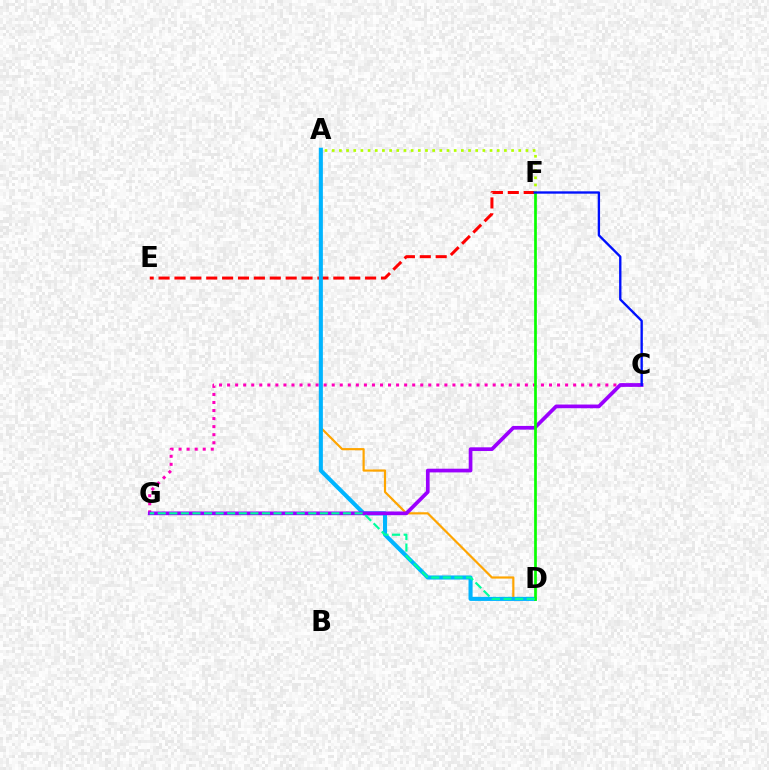{('C', 'G'): [{'color': '#ff00bd', 'line_style': 'dotted', 'thickness': 2.19}, {'color': '#9b00ff', 'line_style': 'solid', 'thickness': 2.66}], ('E', 'F'): [{'color': '#ff0000', 'line_style': 'dashed', 'thickness': 2.16}], ('A', 'D'): [{'color': '#ffa500', 'line_style': 'solid', 'thickness': 1.57}, {'color': '#00b5ff', 'line_style': 'solid', 'thickness': 2.94}], ('A', 'F'): [{'color': '#b3ff00', 'line_style': 'dotted', 'thickness': 1.95}], ('D', 'F'): [{'color': '#08ff00', 'line_style': 'solid', 'thickness': 1.95}], ('D', 'G'): [{'color': '#00ff9d', 'line_style': 'dashed', 'thickness': 1.57}], ('C', 'F'): [{'color': '#0010ff', 'line_style': 'solid', 'thickness': 1.69}]}